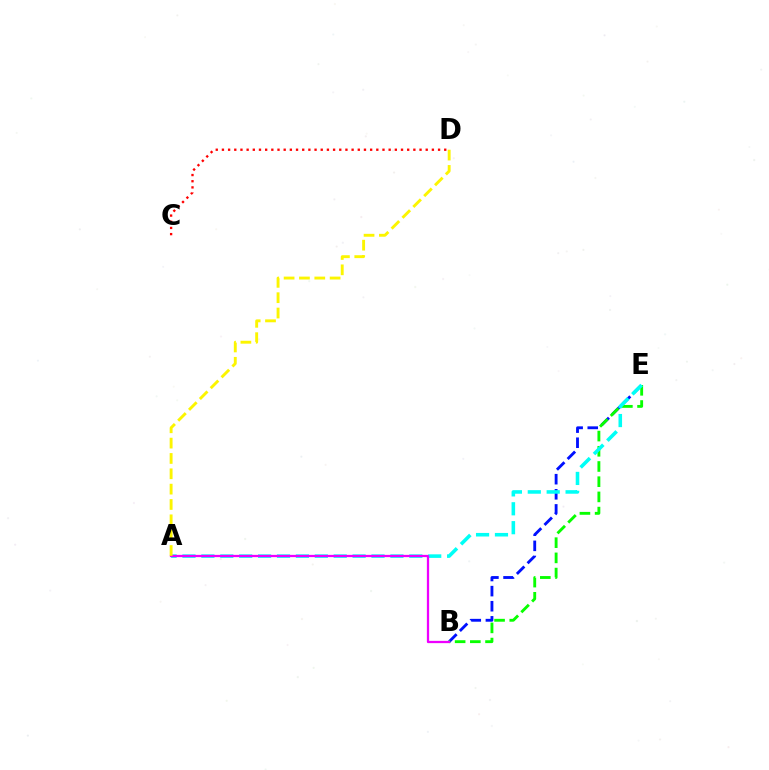{('B', 'E'): [{'color': '#0010ff', 'line_style': 'dashed', 'thickness': 2.05}, {'color': '#08ff00', 'line_style': 'dashed', 'thickness': 2.07}], ('C', 'D'): [{'color': '#ff0000', 'line_style': 'dotted', 'thickness': 1.68}], ('A', 'E'): [{'color': '#00fff6', 'line_style': 'dashed', 'thickness': 2.57}], ('A', 'B'): [{'color': '#ee00ff', 'line_style': 'solid', 'thickness': 1.64}], ('A', 'D'): [{'color': '#fcf500', 'line_style': 'dashed', 'thickness': 2.08}]}